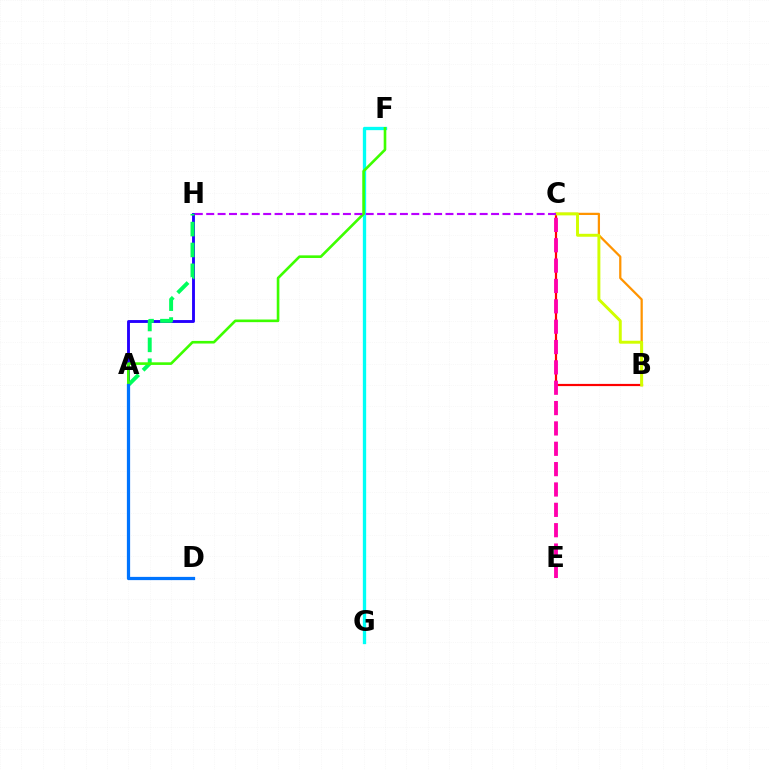{('A', 'H'): [{'color': '#2500ff', 'line_style': 'solid', 'thickness': 2.07}, {'color': '#00ff5c', 'line_style': 'dashed', 'thickness': 2.83}], ('B', 'C'): [{'color': '#ff0000', 'line_style': 'solid', 'thickness': 1.58}, {'color': '#ff9400', 'line_style': 'solid', 'thickness': 1.62}, {'color': '#d1ff00', 'line_style': 'solid', 'thickness': 2.12}], ('F', 'G'): [{'color': '#00fff6', 'line_style': 'solid', 'thickness': 2.39}], ('A', 'F'): [{'color': '#3dff00', 'line_style': 'solid', 'thickness': 1.89}], ('C', 'E'): [{'color': '#ff00ac', 'line_style': 'dashed', 'thickness': 2.76}], ('C', 'H'): [{'color': '#b900ff', 'line_style': 'dashed', 'thickness': 1.55}], ('A', 'D'): [{'color': '#0074ff', 'line_style': 'solid', 'thickness': 2.33}]}